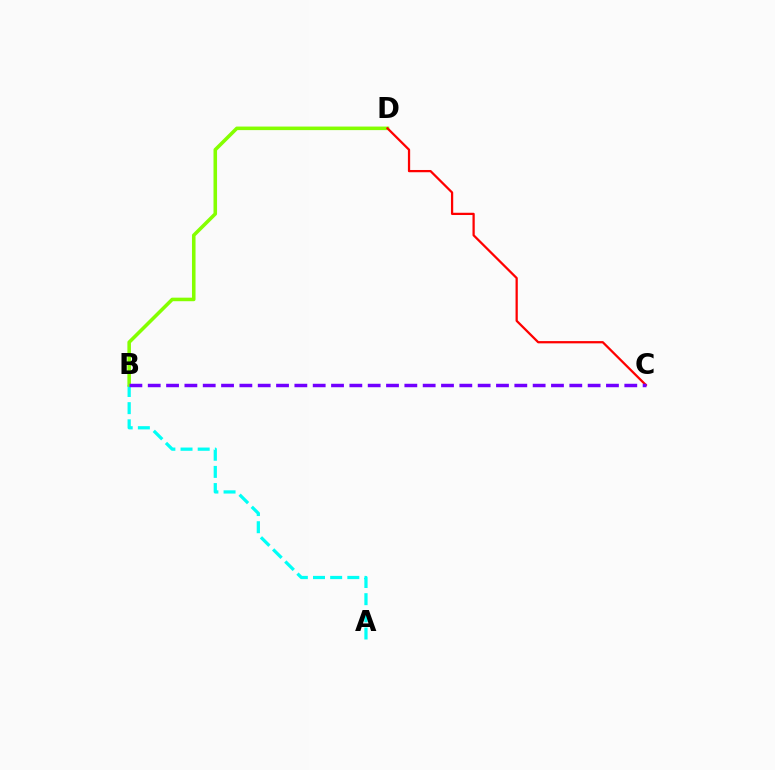{('A', 'B'): [{'color': '#00fff6', 'line_style': 'dashed', 'thickness': 2.33}], ('B', 'D'): [{'color': '#84ff00', 'line_style': 'solid', 'thickness': 2.56}], ('C', 'D'): [{'color': '#ff0000', 'line_style': 'solid', 'thickness': 1.62}], ('B', 'C'): [{'color': '#7200ff', 'line_style': 'dashed', 'thickness': 2.49}]}